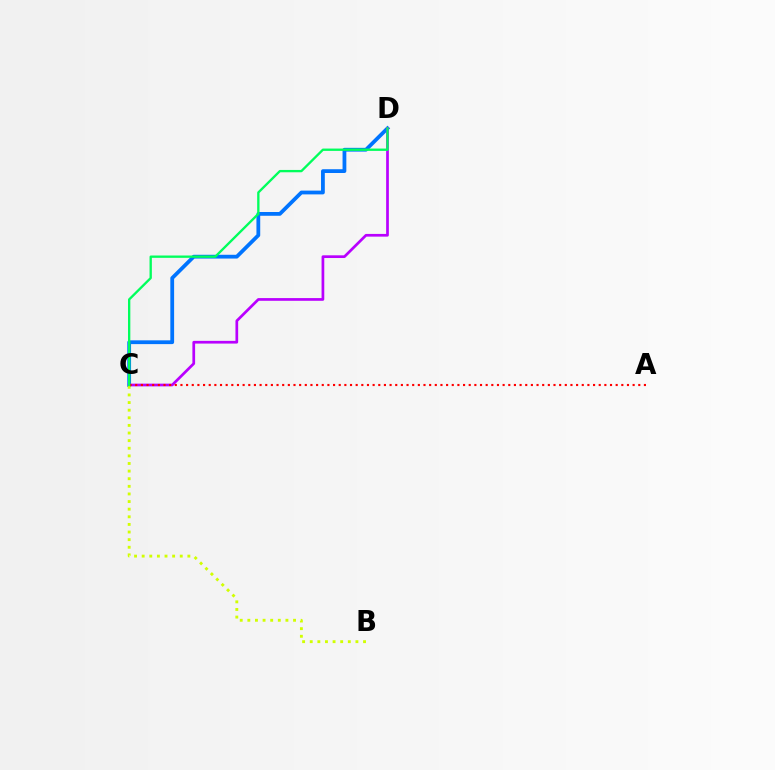{('C', 'D'): [{'color': '#0074ff', 'line_style': 'solid', 'thickness': 2.72}, {'color': '#b900ff', 'line_style': 'solid', 'thickness': 1.95}, {'color': '#00ff5c', 'line_style': 'solid', 'thickness': 1.68}], ('B', 'C'): [{'color': '#d1ff00', 'line_style': 'dotted', 'thickness': 2.07}], ('A', 'C'): [{'color': '#ff0000', 'line_style': 'dotted', 'thickness': 1.54}]}